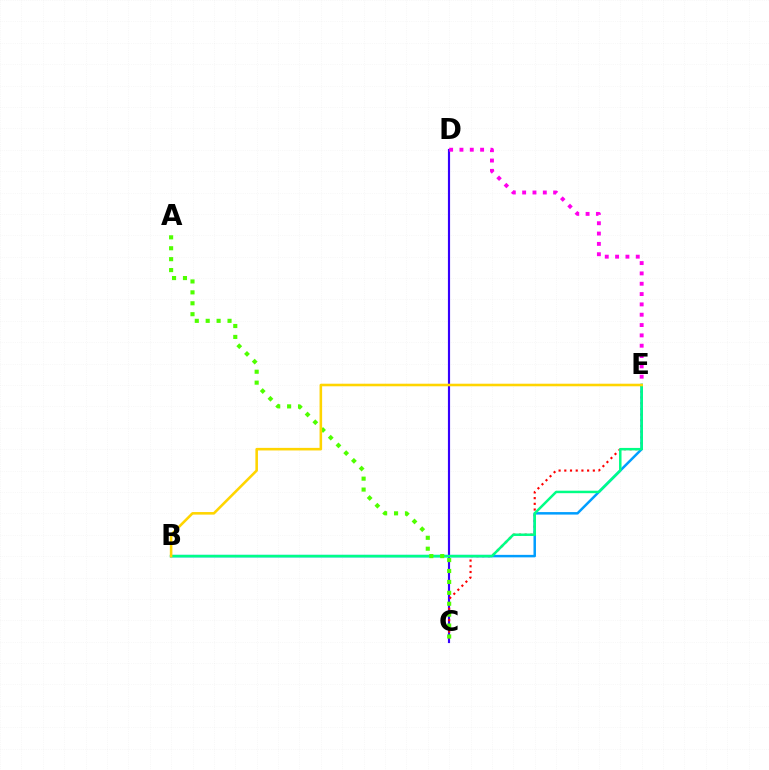{('C', 'D'): [{'color': '#3700ff', 'line_style': 'solid', 'thickness': 1.55}], ('C', 'E'): [{'color': '#ff0000', 'line_style': 'dotted', 'thickness': 1.55}], ('B', 'E'): [{'color': '#009eff', 'line_style': 'solid', 'thickness': 1.8}, {'color': '#00ff86', 'line_style': 'solid', 'thickness': 1.79}, {'color': '#ffd500', 'line_style': 'solid', 'thickness': 1.85}], ('A', 'C'): [{'color': '#4fff00', 'line_style': 'dotted', 'thickness': 2.97}], ('D', 'E'): [{'color': '#ff00ed', 'line_style': 'dotted', 'thickness': 2.81}]}